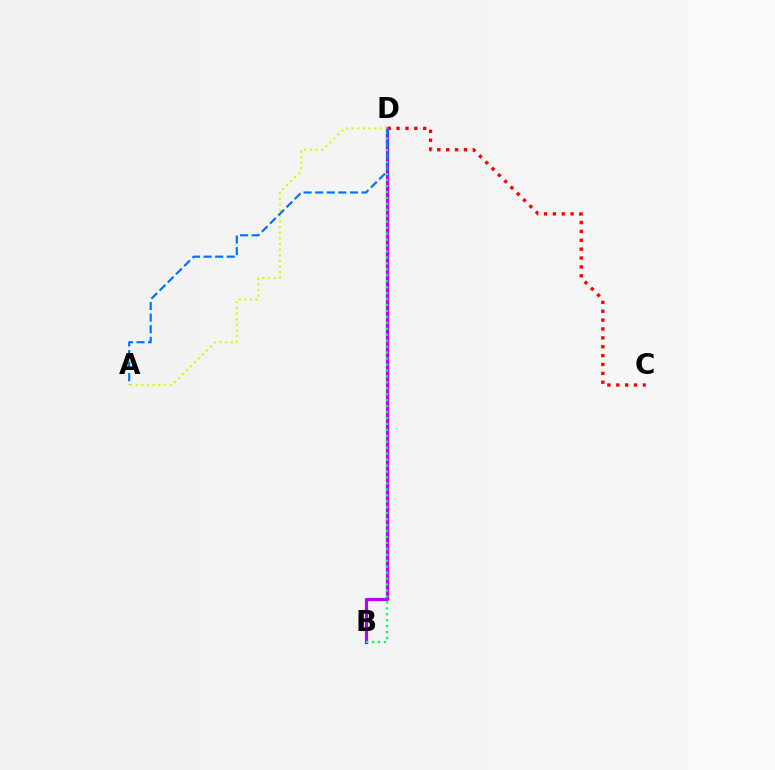{('B', 'D'): [{'color': '#b900ff', 'line_style': 'solid', 'thickness': 2.32}, {'color': '#00ff5c', 'line_style': 'dotted', 'thickness': 1.62}], ('C', 'D'): [{'color': '#ff0000', 'line_style': 'dotted', 'thickness': 2.41}], ('A', 'D'): [{'color': '#d1ff00', 'line_style': 'dotted', 'thickness': 1.53}, {'color': '#0074ff', 'line_style': 'dashed', 'thickness': 1.57}]}